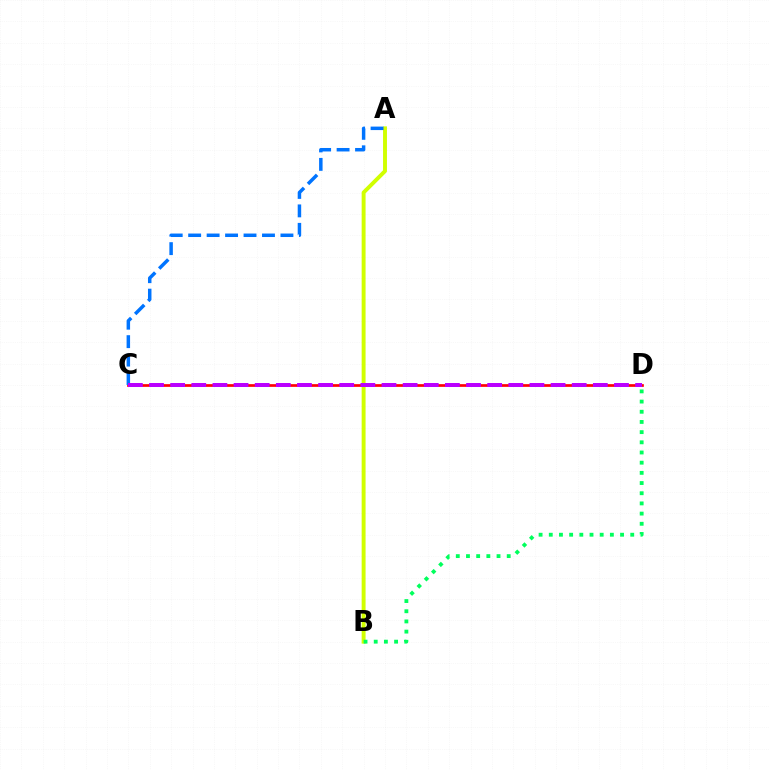{('A', 'B'): [{'color': '#d1ff00', 'line_style': 'solid', 'thickness': 2.82}], ('C', 'D'): [{'color': '#ff0000', 'line_style': 'solid', 'thickness': 1.94}, {'color': '#b900ff', 'line_style': 'dashed', 'thickness': 2.87}], ('A', 'C'): [{'color': '#0074ff', 'line_style': 'dashed', 'thickness': 2.51}], ('B', 'D'): [{'color': '#00ff5c', 'line_style': 'dotted', 'thickness': 2.77}]}